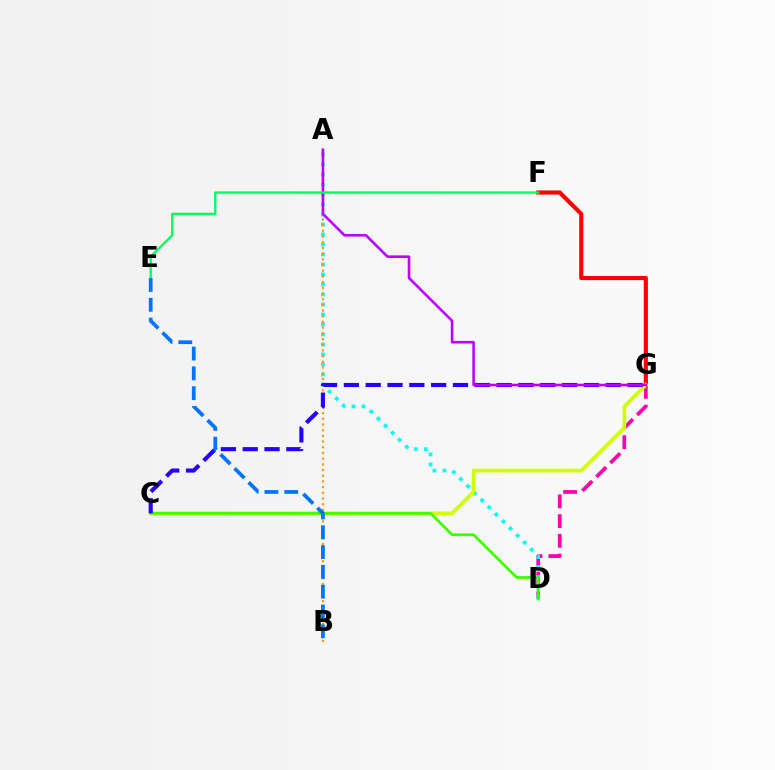{('F', 'G'): [{'color': '#ff0000', 'line_style': 'solid', 'thickness': 2.97}], ('D', 'G'): [{'color': '#ff00ac', 'line_style': 'dashed', 'thickness': 2.68}], ('A', 'D'): [{'color': '#00fff6', 'line_style': 'dotted', 'thickness': 2.72}], ('A', 'B'): [{'color': '#ff9400', 'line_style': 'dotted', 'thickness': 1.55}], ('C', 'G'): [{'color': '#d1ff00', 'line_style': 'solid', 'thickness': 2.69}, {'color': '#2500ff', 'line_style': 'dashed', 'thickness': 2.96}], ('C', 'D'): [{'color': '#3dff00', 'line_style': 'solid', 'thickness': 1.99}], ('A', 'G'): [{'color': '#b900ff', 'line_style': 'solid', 'thickness': 1.86}], ('E', 'F'): [{'color': '#00ff5c', 'line_style': 'solid', 'thickness': 1.67}], ('B', 'E'): [{'color': '#0074ff', 'line_style': 'dashed', 'thickness': 2.69}]}